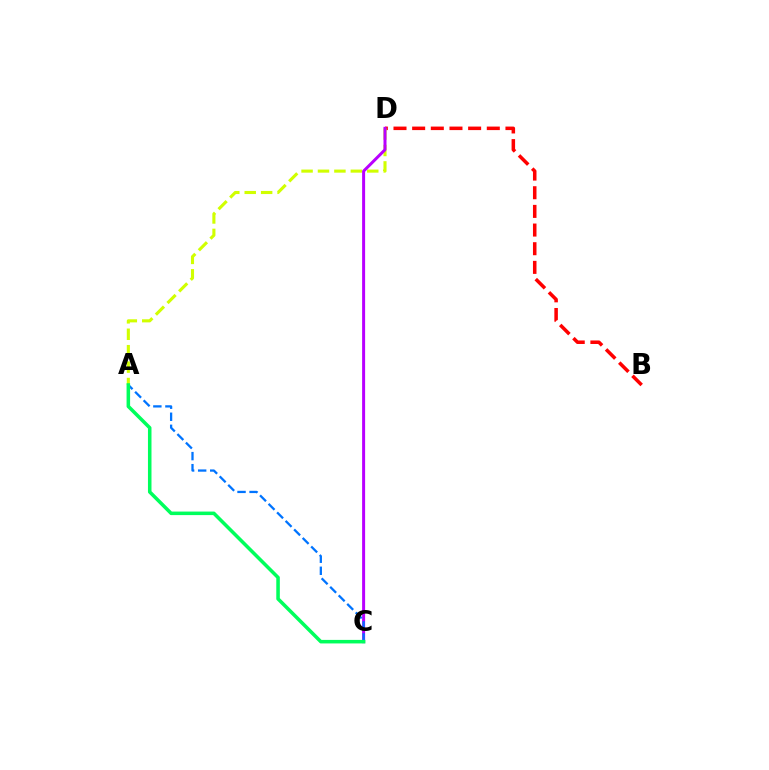{('B', 'D'): [{'color': '#ff0000', 'line_style': 'dashed', 'thickness': 2.53}], ('A', 'D'): [{'color': '#d1ff00', 'line_style': 'dashed', 'thickness': 2.23}], ('C', 'D'): [{'color': '#b900ff', 'line_style': 'solid', 'thickness': 2.16}], ('A', 'C'): [{'color': '#0074ff', 'line_style': 'dashed', 'thickness': 1.64}, {'color': '#00ff5c', 'line_style': 'solid', 'thickness': 2.54}]}